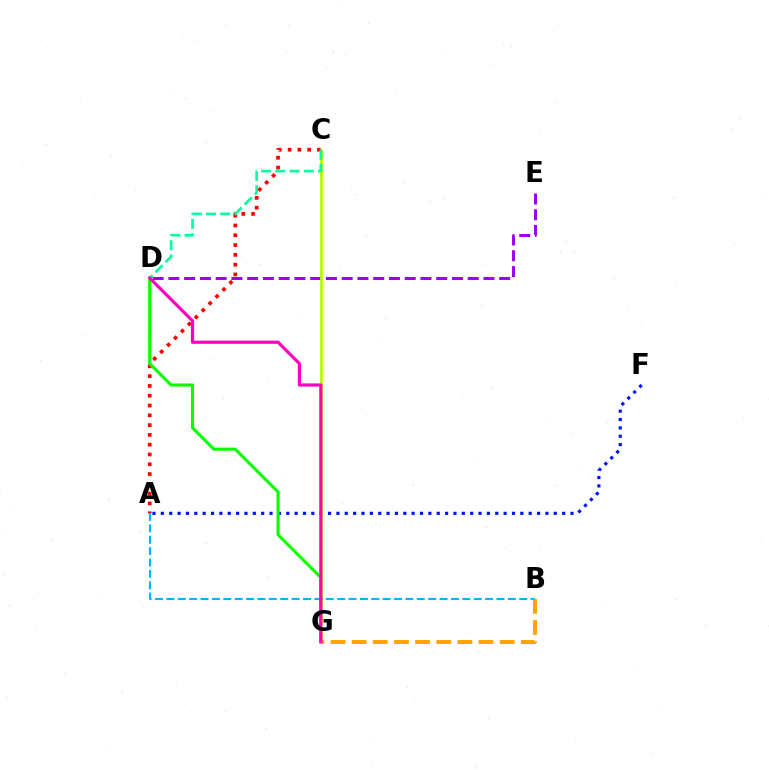{('A', 'F'): [{'color': '#0010ff', 'line_style': 'dotted', 'thickness': 2.27}], ('A', 'C'): [{'color': '#ff0000', 'line_style': 'dotted', 'thickness': 2.66}], ('D', 'E'): [{'color': '#9b00ff', 'line_style': 'dashed', 'thickness': 2.14}], ('D', 'G'): [{'color': '#08ff00', 'line_style': 'solid', 'thickness': 2.22}, {'color': '#ff00bd', 'line_style': 'solid', 'thickness': 2.3}], ('C', 'G'): [{'color': '#b3ff00', 'line_style': 'solid', 'thickness': 1.99}], ('A', 'B'): [{'color': '#00b5ff', 'line_style': 'dashed', 'thickness': 1.55}], ('C', 'D'): [{'color': '#00ff9d', 'line_style': 'dashed', 'thickness': 1.93}], ('B', 'G'): [{'color': '#ffa500', 'line_style': 'dashed', 'thickness': 2.87}]}